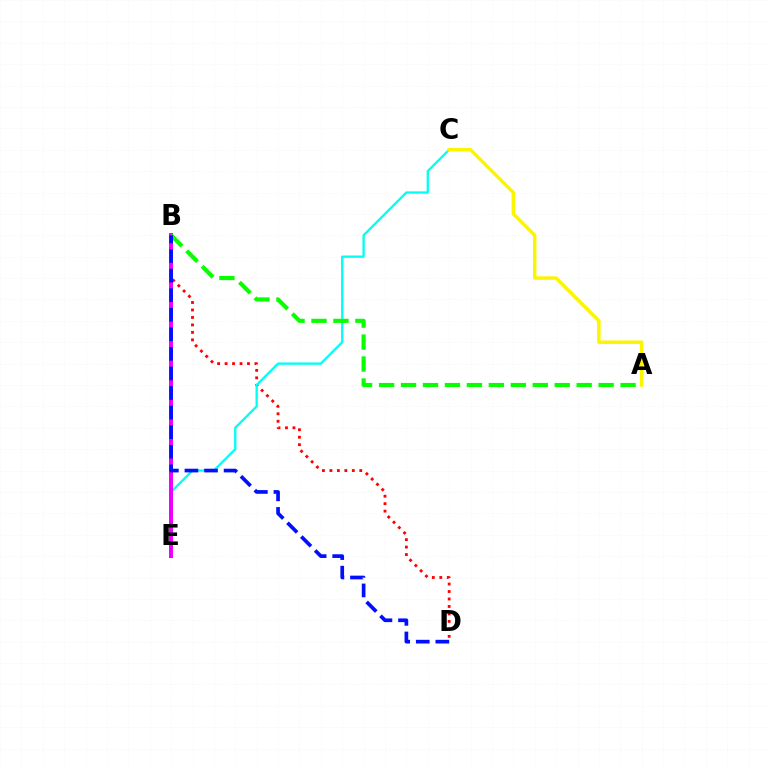{('B', 'D'): [{'color': '#ff0000', 'line_style': 'dotted', 'thickness': 2.03}, {'color': '#0010ff', 'line_style': 'dashed', 'thickness': 2.66}], ('C', 'E'): [{'color': '#00fff6', 'line_style': 'solid', 'thickness': 1.68}], ('A', 'C'): [{'color': '#fcf500', 'line_style': 'solid', 'thickness': 2.51}], ('B', 'E'): [{'color': '#ee00ff', 'line_style': 'solid', 'thickness': 2.88}], ('A', 'B'): [{'color': '#08ff00', 'line_style': 'dashed', 'thickness': 2.98}]}